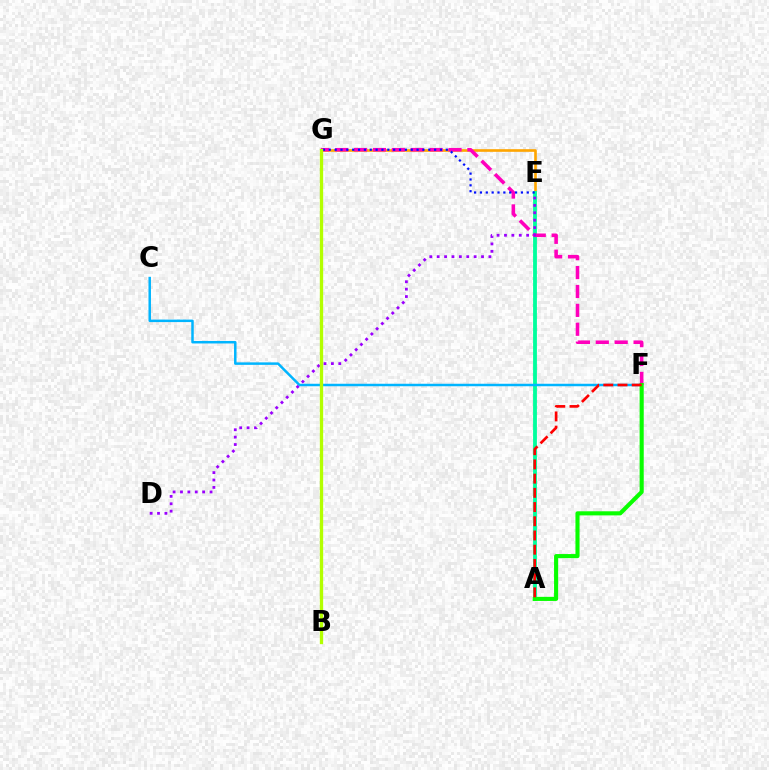{('E', 'G'): [{'color': '#ffa500', 'line_style': 'solid', 'thickness': 1.9}, {'color': '#0010ff', 'line_style': 'dotted', 'thickness': 1.59}], ('A', 'E'): [{'color': '#00ff9d', 'line_style': 'solid', 'thickness': 2.75}], ('C', 'F'): [{'color': '#00b5ff', 'line_style': 'solid', 'thickness': 1.79}], ('F', 'G'): [{'color': '#ff00bd', 'line_style': 'dashed', 'thickness': 2.57}], ('D', 'E'): [{'color': '#9b00ff', 'line_style': 'dotted', 'thickness': 2.01}], ('A', 'F'): [{'color': '#08ff00', 'line_style': 'solid', 'thickness': 2.96}, {'color': '#ff0000', 'line_style': 'dashed', 'thickness': 1.93}], ('B', 'G'): [{'color': '#b3ff00', 'line_style': 'solid', 'thickness': 2.39}]}